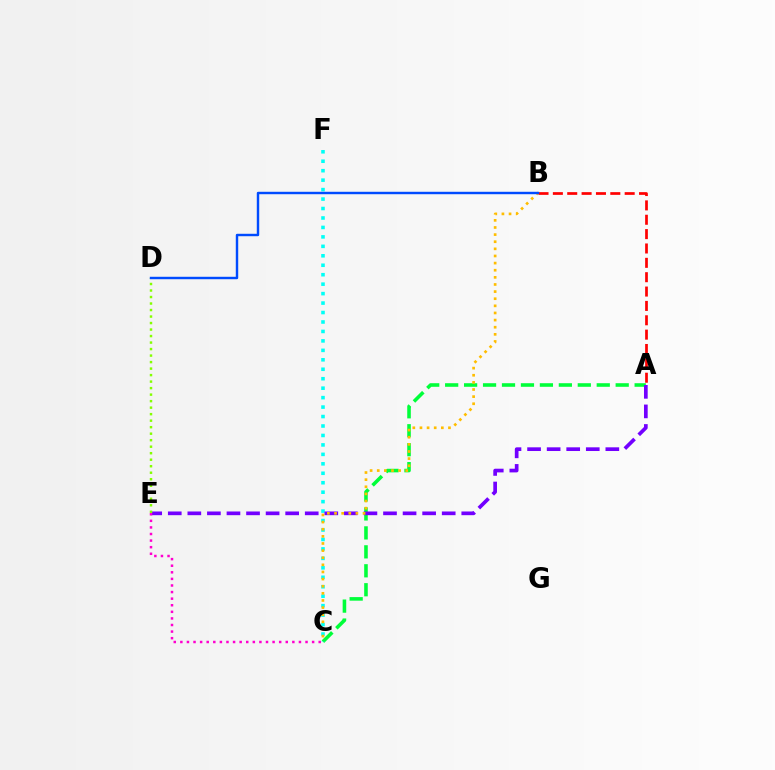{('A', 'C'): [{'color': '#00ff39', 'line_style': 'dashed', 'thickness': 2.57}], ('C', 'F'): [{'color': '#00fff6', 'line_style': 'dotted', 'thickness': 2.57}], ('A', 'E'): [{'color': '#7200ff', 'line_style': 'dashed', 'thickness': 2.66}], ('D', 'E'): [{'color': '#84ff00', 'line_style': 'dotted', 'thickness': 1.77}], ('B', 'C'): [{'color': '#ffbd00', 'line_style': 'dotted', 'thickness': 1.94}], ('C', 'E'): [{'color': '#ff00cf', 'line_style': 'dotted', 'thickness': 1.79}], ('A', 'B'): [{'color': '#ff0000', 'line_style': 'dashed', 'thickness': 1.95}], ('B', 'D'): [{'color': '#004bff', 'line_style': 'solid', 'thickness': 1.75}]}